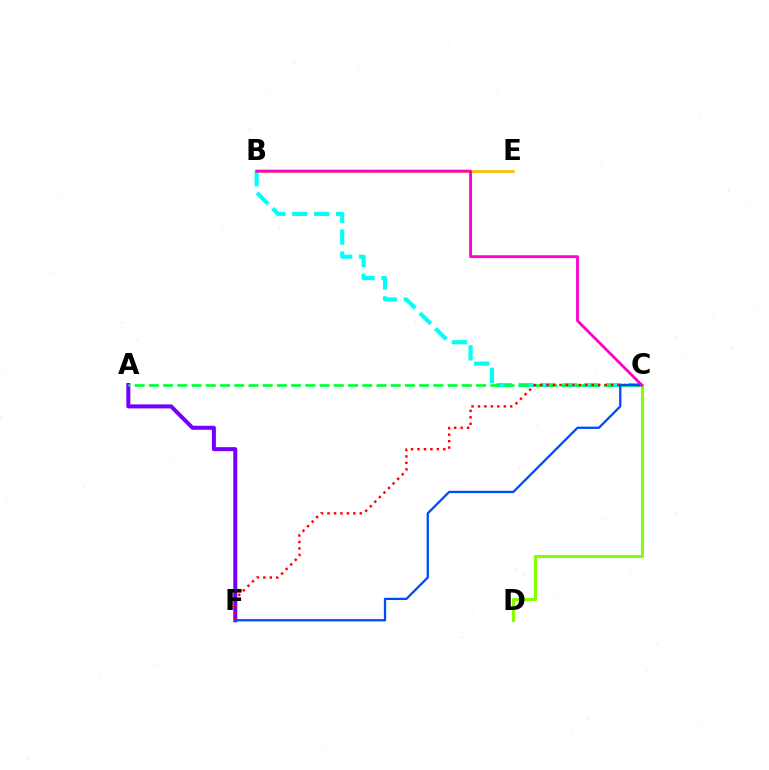{('A', 'F'): [{'color': '#7200ff', 'line_style': 'solid', 'thickness': 2.88}], ('B', 'E'): [{'color': '#ffbd00', 'line_style': 'solid', 'thickness': 1.92}], ('C', 'D'): [{'color': '#84ff00', 'line_style': 'solid', 'thickness': 2.21}], ('B', 'C'): [{'color': '#00fff6', 'line_style': 'dashed', 'thickness': 2.98}, {'color': '#ff00cf', 'line_style': 'solid', 'thickness': 2.05}], ('A', 'C'): [{'color': '#00ff39', 'line_style': 'dashed', 'thickness': 1.93}], ('C', 'F'): [{'color': '#ff0000', 'line_style': 'dotted', 'thickness': 1.75}, {'color': '#004bff', 'line_style': 'solid', 'thickness': 1.64}]}